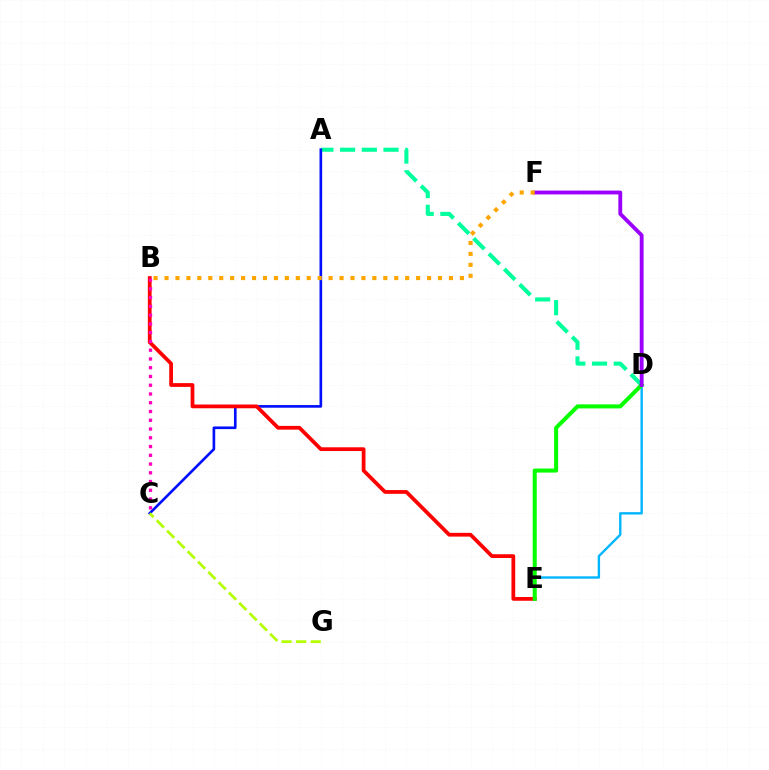{('A', 'D'): [{'color': '#00ff9d', 'line_style': 'dashed', 'thickness': 2.95}], ('A', 'C'): [{'color': '#0010ff', 'line_style': 'solid', 'thickness': 1.91}], ('D', 'E'): [{'color': '#00b5ff', 'line_style': 'solid', 'thickness': 1.71}, {'color': '#08ff00', 'line_style': 'solid', 'thickness': 2.91}], ('B', 'E'): [{'color': '#ff0000', 'line_style': 'solid', 'thickness': 2.71}], ('B', 'C'): [{'color': '#ff00bd', 'line_style': 'dotted', 'thickness': 2.38}], ('D', 'F'): [{'color': '#9b00ff', 'line_style': 'solid', 'thickness': 2.77}], ('C', 'G'): [{'color': '#b3ff00', 'line_style': 'dashed', 'thickness': 1.98}], ('B', 'F'): [{'color': '#ffa500', 'line_style': 'dotted', 'thickness': 2.97}]}